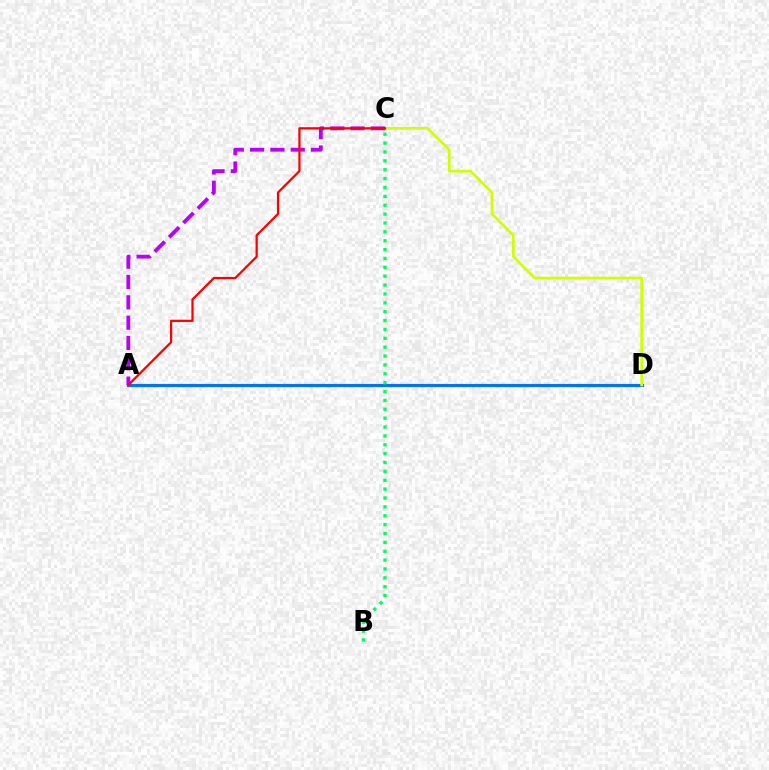{('A', 'D'): [{'color': '#0074ff', 'line_style': 'solid', 'thickness': 2.25}], ('C', 'D'): [{'color': '#d1ff00', 'line_style': 'solid', 'thickness': 1.95}], ('A', 'C'): [{'color': '#b900ff', 'line_style': 'dashed', 'thickness': 2.76}, {'color': '#ff0000', 'line_style': 'solid', 'thickness': 1.62}], ('B', 'C'): [{'color': '#00ff5c', 'line_style': 'dotted', 'thickness': 2.41}]}